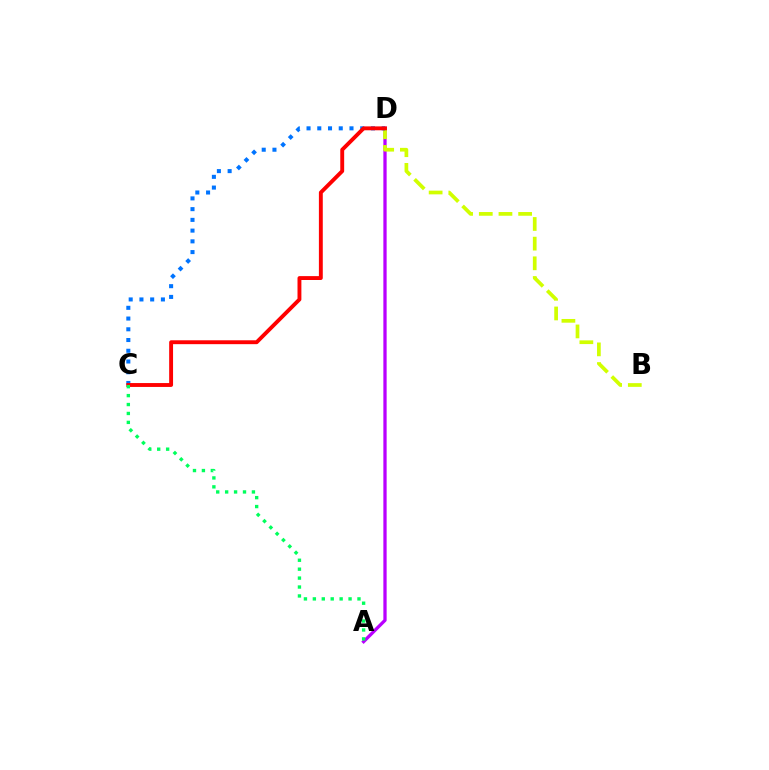{('A', 'D'): [{'color': '#b900ff', 'line_style': 'solid', 'thickness': 2.36}], ('B', 'D'): [{'color': '#d1ff00', 'line_style': 'dashed', 'thickness': 2.67}], ('C', 'D'): [{'color': '#0074ff', 'line_style': 'dotted', 'thickness': 2.92}, {'color': '#ff0000', 'line_style': 'solid', 'thickness': 2.8}], ('A', 'C'): [{'color': '#00ff5c', 'line_style': 'dotted', 'thickness': 2.43}]}